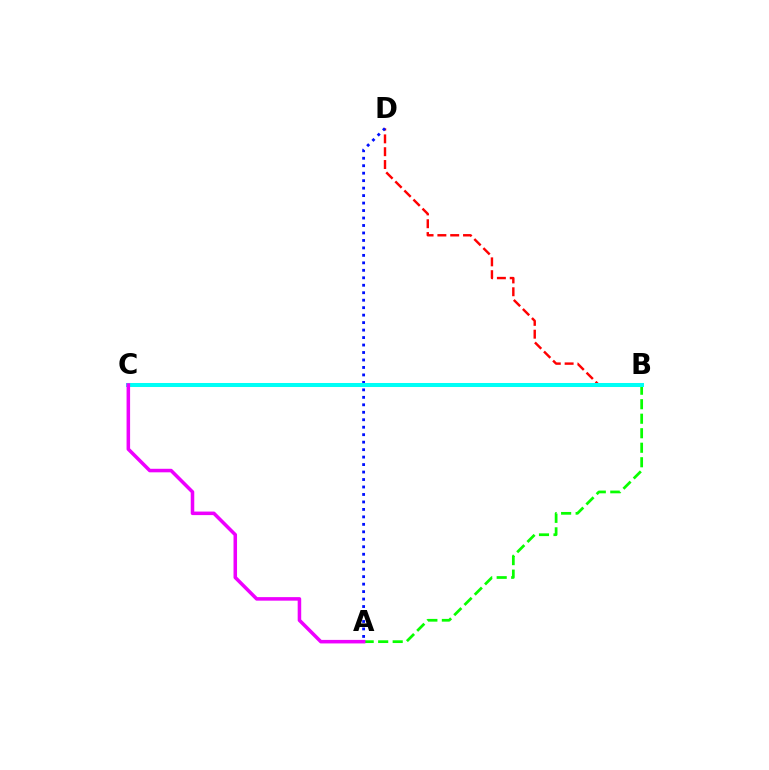{('B', 'C'): [{'color': '#fcf500', 'line_style': 'dotted', 'thickness': 1.71}, {'color': '#00fff6', 'line_style': 'solid', 'thickness': 2.9}], ('B', 'D'): [{'color': '#ff0000', 'line_style': 'dashed', 'thickness': 1.74}], ('A', 'B'): [{'color': '#08ff00', 'line_style': 'dashed', 'thickness': 1.97}], ('A', 'D'): [{'color': '#0010ff', 'line_style': 'dotted', 'thickness': 2.03}], ('A', 'C'): [{'color': '#ee00ff', 'line_style': 'solid', 'thickness': 2.54}]}